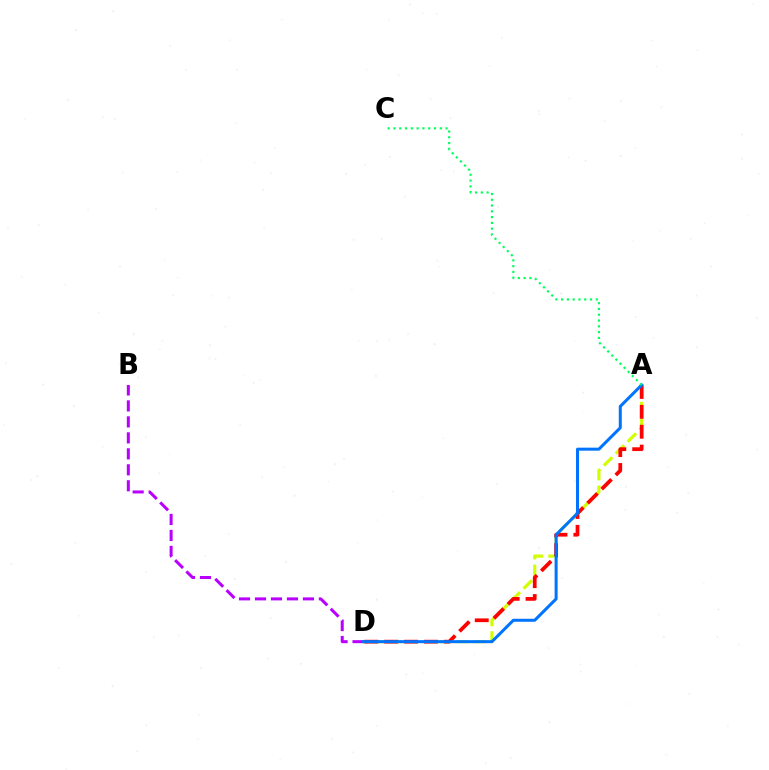{('A', 'D'): [{'color': '#d1ff00', 'line_style': 'dashed', 'thickness': 2.29}, {'color': '#ff0000', 'line_style': 'dashed', 'thickness': 2.7}, {'color': '#0074ff', 'line_style': 'solid', 'thickness': 2.17}], ('B', 'D'): [{'color': '#b900ff', 'line_style': 'dashed', 'thickness': 2.17}], ('A', 'C'): [{'color': '#00ff5c', 'line_style': 'dotted', 'thickness': 1.57}]}